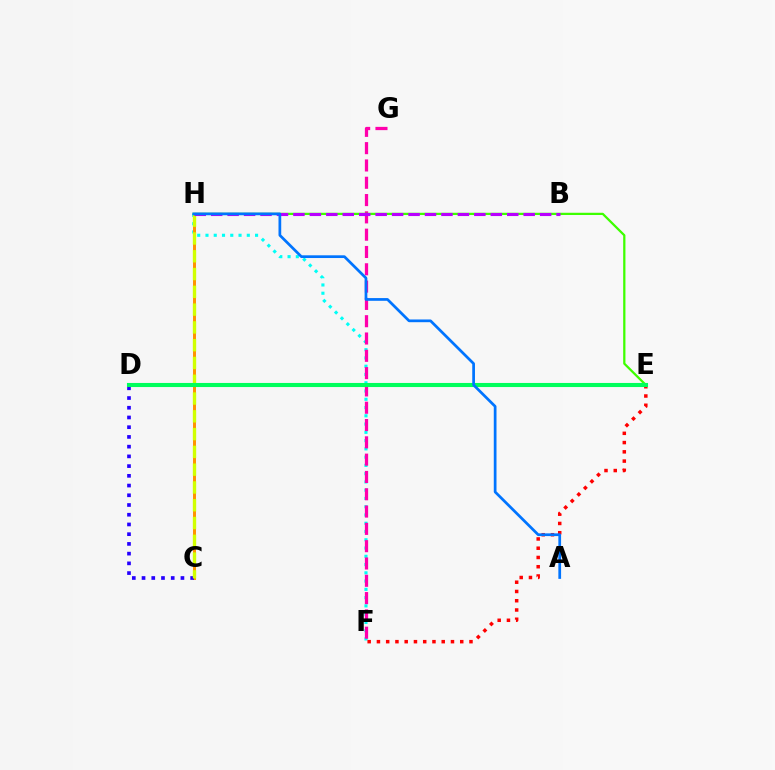{('F', 'H'): [{'color': '#00fff6', 'line_style': 'dotted', 'thickness': 2.25}], ('C', 'H'): [{'color': '#ff9400', 'line_style': 'solid', 'thickness': 2.13}, {'color': '#d1ff00', 'line_style': 'dashed', 'thickness': 2.42}], ('F', 'G'): [{'color': '#ff00ac', 'line_style': 'dashed', 'thickness': 2.35}], ('C', 'D'): [{'color': '#2500ff', 'line_style': 'dotted', 'thickness': 2.64}], ('E', 'H'): [{'color': '#3dff00', 'line_style': 'solid', 'thickness': 1.62}], ('B', 'H'): [{'color': '#b900ff', 'line_style': 'dashed', 'thickness': 2.23}], ('E', 'F'): [{'color': '#ff0000', 'line_style': 'dotted', 'thickness': 2.51}], ('D', 'E'): [{'color': '#00ff5c', 'line_style': 'solid', 'thickness': 2.94}], ('A', 'H'): [{'color': '#0074ff', 'line_style': 'solid', 'thickness': 1.96}]}